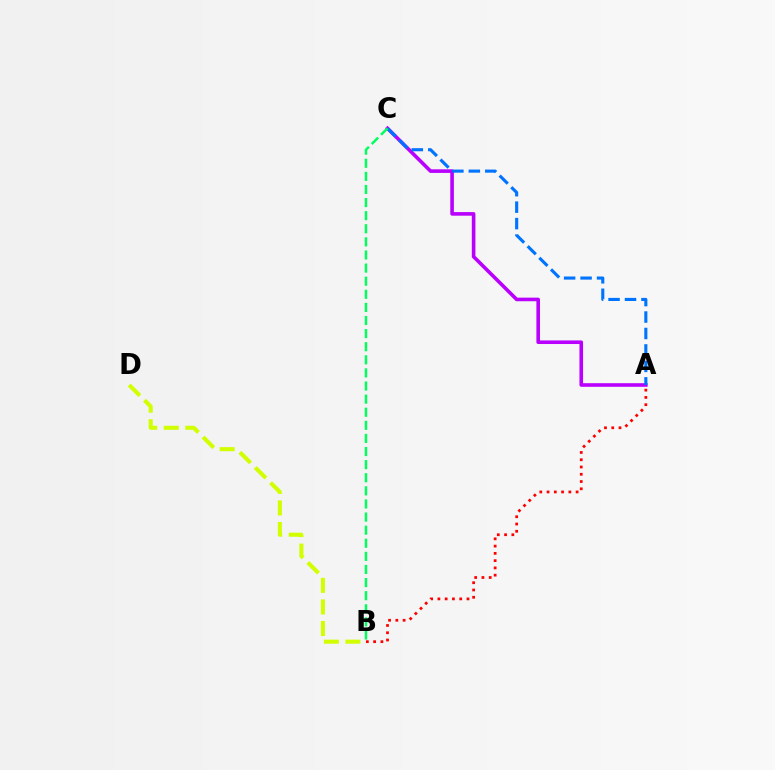{('B', 'D'): [{'color': '#d1ff00', 'line_style': 'dashed', 'thickness': 2.93}], ('A', 'C'): [{'color': '#b900ff', 'line_style': 'solid', 'thickness': 2.59}, {'color': '#0074ff', 'line_style': 'dashed', 'thickness': 2.24}], ('A', 'B'): [{'color': '#ff0000', 'line_style': 'dotted', 'thickness': 1.97}], ('B', 'C'): [{'color': '#00ff5c', 'line_style': 'dashed', 'thickness': 1.78}]}